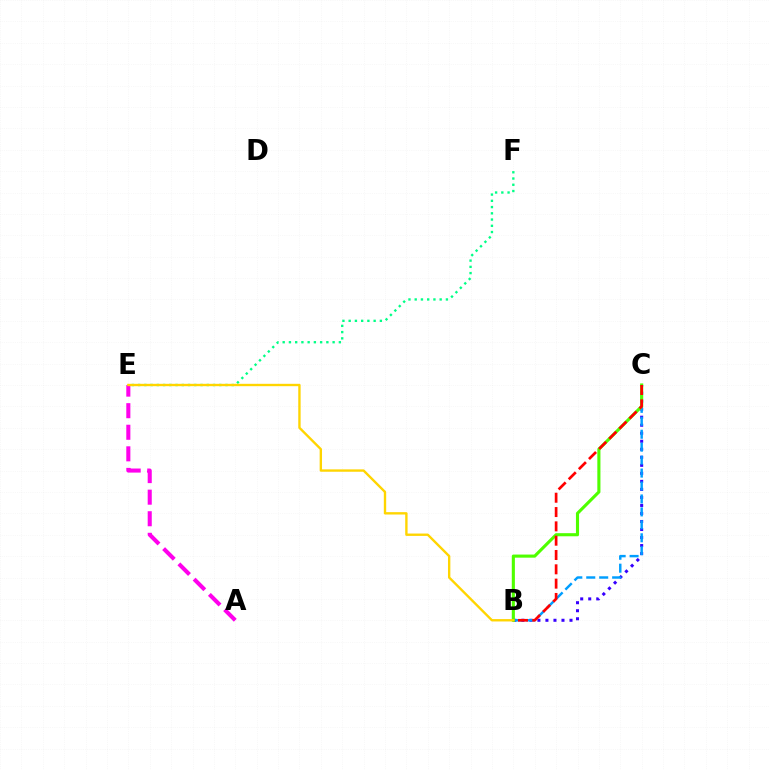{('B', 'C'): [{'color': '#3700ff', 'line_style': 'dotted', 'thickness': 2.18}, {'color': '#009eff', 'line_style': 'dashed', 'thickness': 1.76}, {'color': '#4fff00', 'line_style': 'solid', 'thickness': 2.24}, {'color': '#ff0000', 'line_style': 'dashed', 'thickness': 1.95}], ('E', 'F'): [{'color': '#00ff86', 'line_style': 'dotted', 'thickness': 1.7}], ('A', 'E'): [{'color': '#ff00ed', 'line_style': 'dashed', 'thickness': 2.93}], ('B', 'E'): [{'color': '#ffd500', 'line_style': 'solid', 'thickness': 1.71}]}